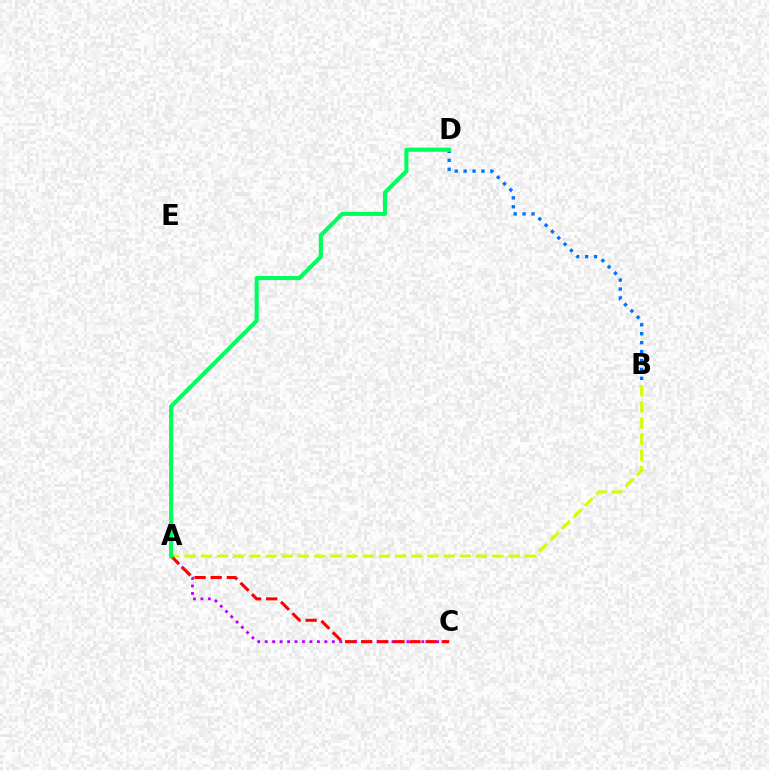{('A', 'C'): [{'color': '#b900ff', 'line_style': 'dotted', 'thickness': 2.03}, {'color': '#ff0000', 'line_style': 'dashed', 'thickness': 2.19}], ('A', 'B'): [{'color': '#d1ff00', 'line_style': 'dashed', 'thickness': 2.2}], ('B', 'D'): [{'color': '#0074ff', 'line_style': 'dotted', 'thickness': 2.42}], ('A', 'D'): [{'color': '#00ff5c', 'line_style': 'solid', 'thickness': 2.95}]}